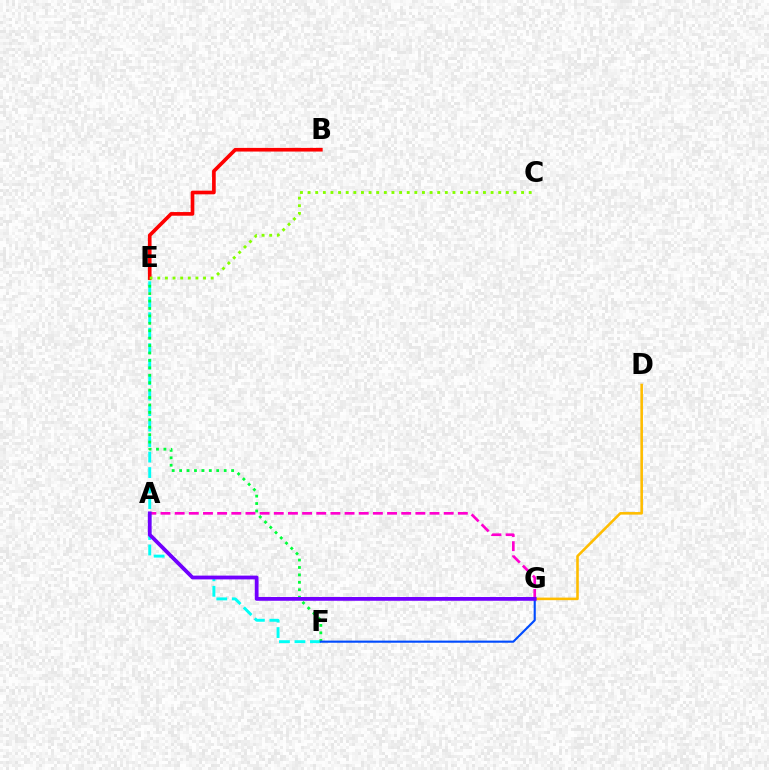{('E', 'F'): [{'color': '#00fff6', 'line_style': 'dashed', 'thickness': 2.1}, {'color': '#00ff39', 'line_style': 'dotted', 'thickness': 2.02}], ('A', 'G'): [{'color': '#ff00cf', 'line_style': 'dashed', 'thickness': 1.92}, {'color': '#7200ff', 'line_style': 'solid', 'thickness': 2.73}], ('D', 'G'): [{'color': '#ffbd00', 'line_style': 'solid', 'thickness': 1.86}], ('B', 'E'): [{'color': '#ff0000', 'line_style': 'solid', 'thickness': 2.64}], ('C', 'E'): [{'color': '#84ff00', 'line_style': 'dotted', 'thickness': 2.07}], ('F', 'G'): [{'color': '#004bff', 'line_style': 'solid', 'thickness': 1.54}]}